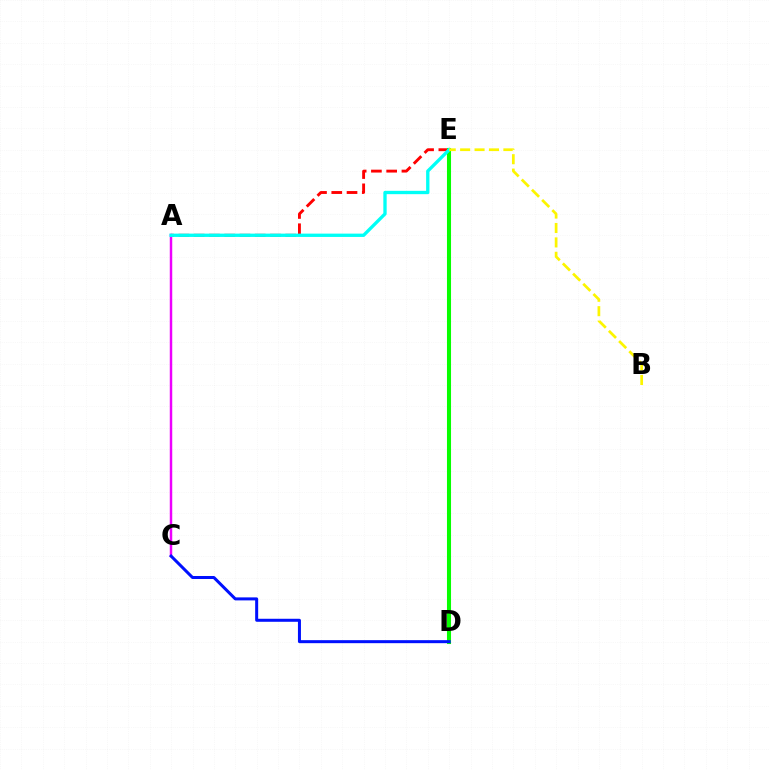{('A', 'E'): [{'color': '#ff0000', 'line_style': 'dashed', 'thickness': 2.07}, {'color': '#00fff6', 'line_style': 'solid', 'thickness': 2.39}], ('A', 'C'): [{'color': '#ee00ff', 'line_style': 'solid', 'thickness': 1.78}], ('D', 'E'): [{'color': '#08ff00', 'line_style': 'solid', 'thickness': 2.92}], ('C', 'D'): [{'color': '#0010ff', 'line_style': 'solid', 'thickness': 2.17}], ('B', 'E'): [{'color': '#fcf500', 'line_style': 'dashed', 'thickness': 1.96}]}